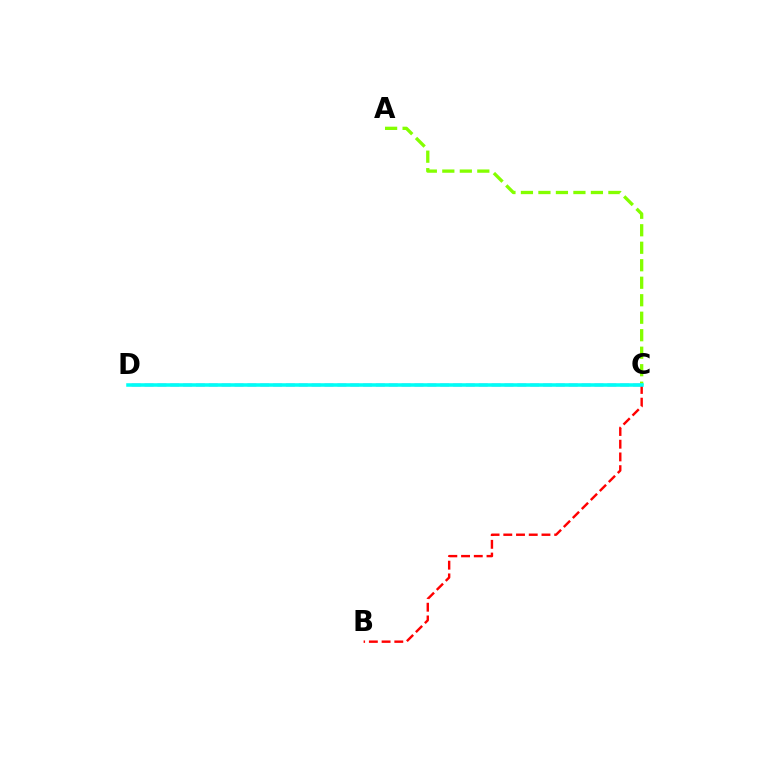{('C', 'D'): [{'color': '#7200ff', 'line_style': 'dashed', 'thickness': 1.75}, {'color': '#00fff6', 'line_style': 'solid', 'thickness': 2.55}], ('B', 'C'): [{'color': '#ff0000', 'line_style': 'dashed', 'thickness': 1.73}], ('A', 'C'): [{'color': '#84ff00', 'line_style': 'dashed', 'thickness': 2.38}]}